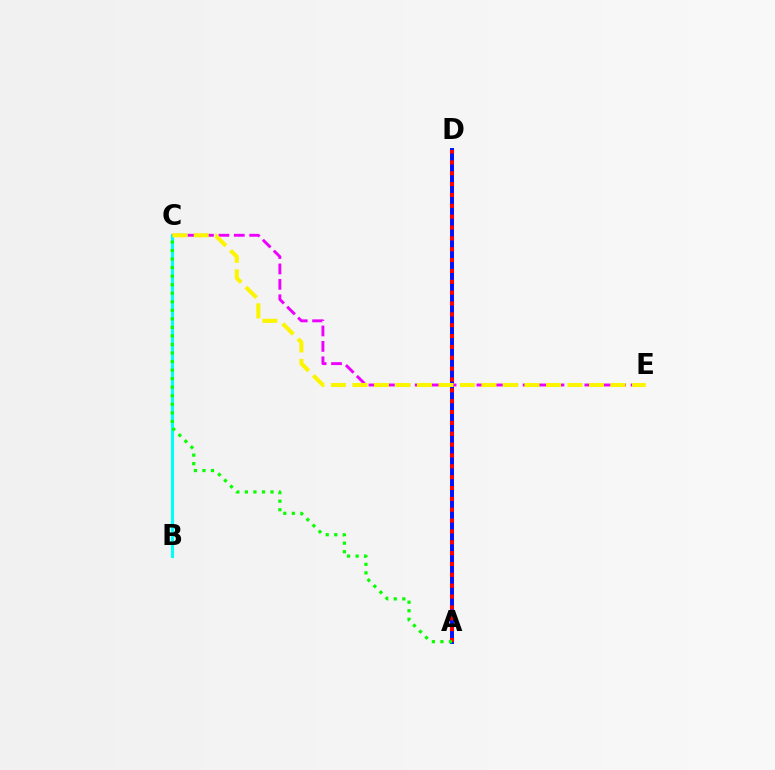{('B', 'C'): [{'color': '#00fff6', 'line_style': 'solid', 'thickness': 2.25}], ('A', 'D'): [{'color': '#0010ff', 'line_style': 'solid', 'thickness': 2.84}, {'color': '#ff0000', 'line_style': 'dotted', 'thickness': 2.95}], ('C', 'E'): [{'color': '#ee00ff', 'line_style': 'dashed', 'thickness': 2.09}, {'color': '#fcf500', 'line_style': 'dashed', 'thickness': 2.92}], ('A', 'C'): [{'color': '#08ff00', 'line_style': 'dotted', 'thickness': 2.32}]}